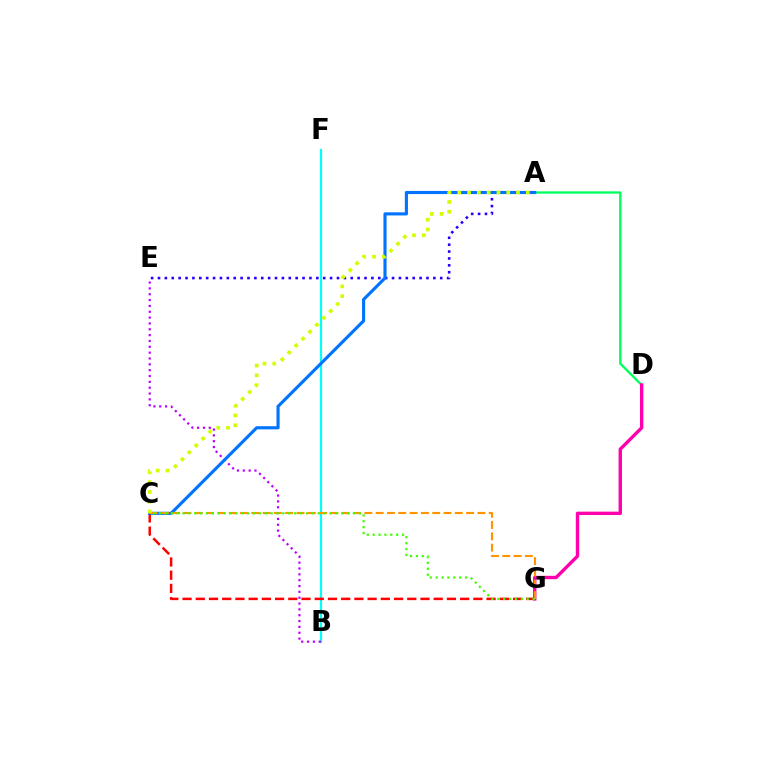{('B', 'F'): [{'color': '#00fff6', 'line_style': 'solid', 'thickness': 1.59}], ('A', 'E'): [{'color': '#2500ff', 'line_style': 'dotted', 'thickness': 1.87}], ('C', 'G'): [{'color': '#ff0000', 'line_style': 'dashed', 'thickness': 1.8}, {'color': '#ff9400', 'line_style': 'dashed', 'thickness': 1.54}, {'color': '#3dff00', 'line_style': 'dotted', 'thickness': 1.6}], ('A', 'D'): [{'color': '#00ff5c', 'line_style': 'solid', 'thickness': 1.67}], ('B', 'E'): [{'color': '#b900ff', 'line_style': 'dotted', 'thickness': 1.59}], ('A', 'C'): [{'color': '#0074ff', 'line_style': 'solid', 'thickness': 2.25}, {'color': '#d1ff00', 'line_style': 'dotted', 'thickness': 2.66}], ('D', 'G'): [{'color': '#ff00ac', 'line_style': 'solid', 'thickness': 2.43}]}